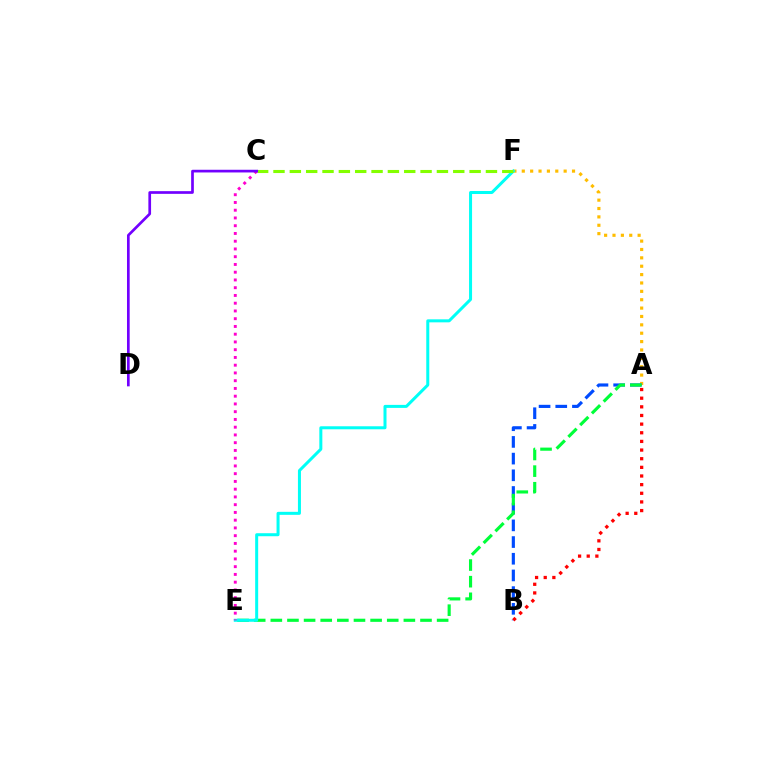{('A', 'F'): [{'color': '#ffbd00', 'line_style': 'dotted', 'thickness': 2.28}], ('A', 'B'): [{'color': '#004bff', 'line_style': 'dashed', 'thickness': 2.27}, {'color': '#ff0000', 'line_style': 'dotted', 'thickness': 2.35}], ('A', 'E'): [{'color': '#00ff39', 'line_style': 'dashed', 'thickness': 2.26}], ('E', 'F'): [{'color': '#00fff6', 'line_style': 'solid', 'thickness': 2.17}], ('C', 'F'): [{'color': '#84ff00', 'line_style': 'dashed', 'thickness': 2.22}], ('C', 'E'): [{'color': '#ff00cf', 'line_style': 'dotted', 'thickness': 2.11}], ('C', 'D'): [{'color': '#7200ff', 'line_style': 'solid', 'thickness': 1.94}]}